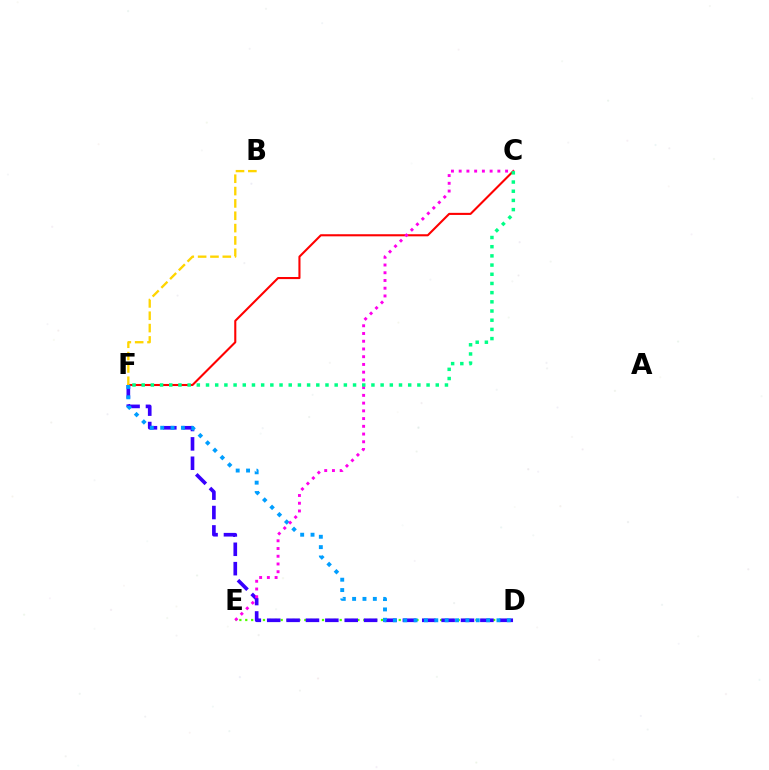{('C', 'F'): [{'color': '#ff0000', 'line_style': 'solid', 'thickness': 1.51}, {'color': '#00ff86', 'line_style': 'dotted', 'thickness': 2.5}], ('D', 'E'): [{'color': '#4fff00', 'line_style': 'dotted', 'thickness': 1.6}], ('D', 'F'): [{'color': '#3700ff', 'line_style': 'dashed', 'thickness': 2.63}, {'color': '#009eff', 'line_style': 'dotted', 'thickness': 2.81}], ('B', 'F'): [{'color': '#ffd500', 'line_style': 'dashed', 'thickness': 1.68}], ('C', 'E'): [{'color': '#ff00ed', 'line_style': 'dotted', 'thickness': 2.1}]}